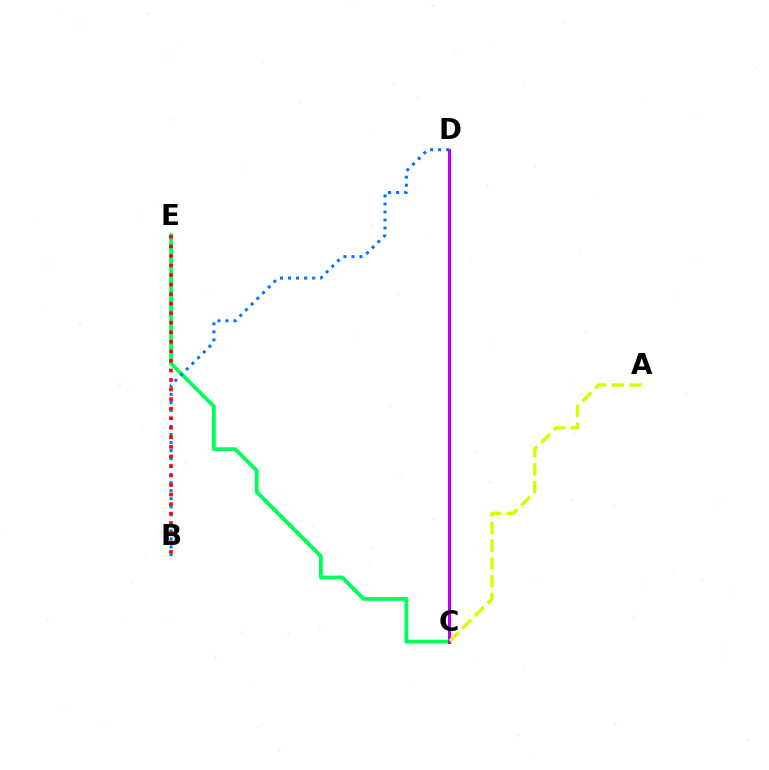{('C', 'E'): [{'color': '#00ff5c', 'line_style': 'solid', 'thickness': 2.77}], ('C', 'D'): [{'color': '#b900ff', 'line_style': 'solid', 'thickness': 2.23}], ('A', 'C'): [{'color': '#d1ff00', 'line_style': 'dashed', 'thickness': 2.41}], ('B', 'D'): [{'color': '#0074ff', 'line_style': 'dotted', 'thickness': 2.18}], ('B', 'E'): [{'color': '#ff0000', 'line_style': 'dotted', 'thickness': 2.59}]}